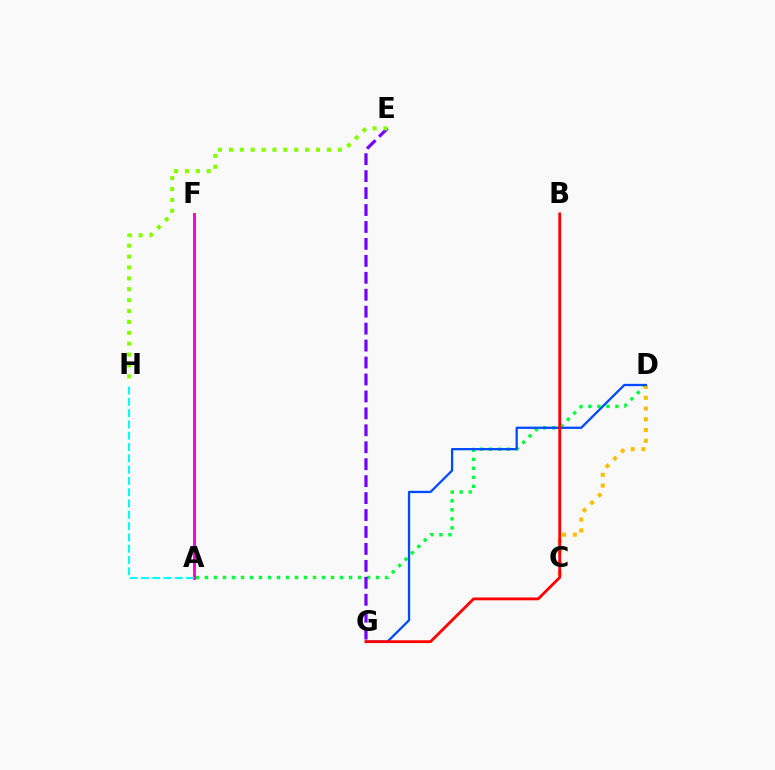{('A', 'D'): [{'color': '#00ff39', 'line_style': 'dotted', 'thickness': 2.45}], ('E', 'G'): [{'color': '#7200ff', 'line_style': 'dashed', 'thickness': 2.3}], ('C', 'D'): [{'color': '#ffbd00', 'line_style': 'dotted', 'thickness': 2.92}], ('A', 'F'): [{'color': '#ff00cf', 'line_style': 'solid', 'thickness': 2.09}], ('D', 'G'): [{'color': '#004bff', 'line_style': 'solid', 'thickness': 1.64}], ('A', 'H'): [{'color': '#00fff6', 'line_style': 'dashed', 'thickness': 1.53}], ('E', 'H'): [{'color': '#84ff00', 'line_style': 'dotted', 'thickness': 2.96}], ('B', 'G'): [{'color': '#ff0000', 'line_style': 'solid', 'thickness': 2.02}]}